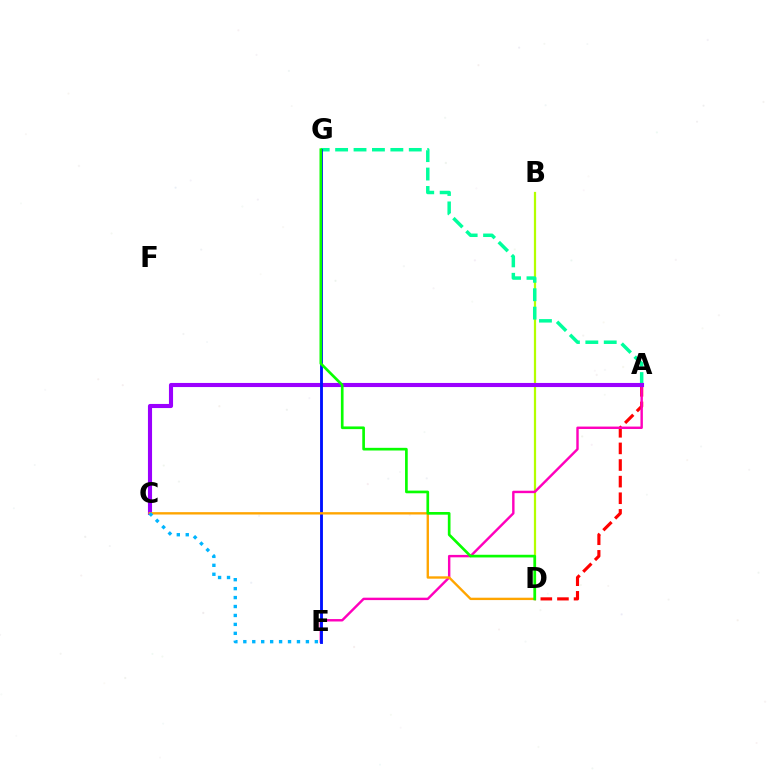{('A', 'D'): [{'color': '#ff0000', 'line_style': 'dashed', 'thickness': 2.26}], ('B', 'D'): [{'color': '#b3ff00', 'line_style': 'solid', 'thickness': 1.61}], ('A', 'G'): [{'color': '#00ff9d', 'line_style': 'dashed', 'thickness': 2.5}], ('A', 'E'): [{'color': '#ff00bd', 'line_style': 'solid', 'thickness': 1.74}], ('A', 'C'): [{'color': '#9b00ff', 'line_style': 'solid', 'thickness': 2.95}], ('E', 'G'): [{'color': '#0010ff', 'line_style': 'solid', 'thickness': 2.06}], ('C', 'D'): [{'color': '#ffa500', 'line_style': 'solid', 'thickness': 1.7}], ('D', 'G'): [{'color': '#08ff00', 'line_style': 'solid', 'thickness': 1.92}], ('C', 'E'): [{'color': '#00b5ff', 'line_style': 'dotted', 'thickness': 2.43}]}